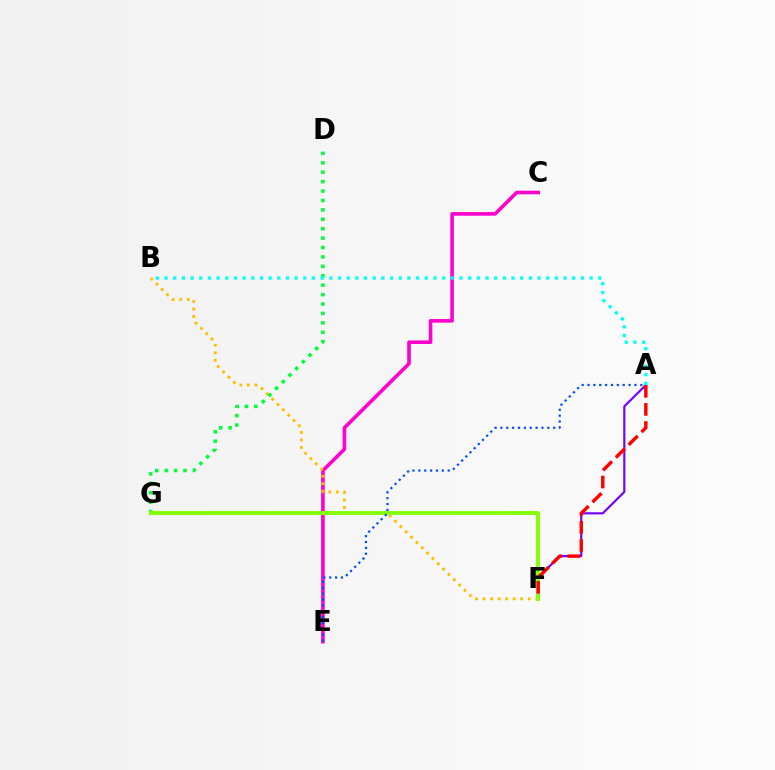{('C', 'E'): [{'color': '#ff00cf', 'line_style': 'solid', 'thickness': 2.6}], ('A', 'F'): [{'color': '#7200ff', 'line_style': 'solid', 'thickness': 1.55}, {'color': '#ff0000', 'line_style': 'dashed', 'thickness': 2.46}], ('B', 'F'): [{'color': '#ffbd00', 'line_style': 'dotted', 'thickness': 2.05}], ('D', 'G'): [{'color': '#00ff39', 'line_style': 'dotted', 'thickness': 2.56}], ('F', 'G'): [{'color': '#84ff00', 'line_style': 'solid', 'thickness': 2.79}], ('A', 'B'): [{'color': '#00fff6', 'line_style': 'dotted', 'thickness': 2.36}], ('A', 'E'): [{'color': '#004bff', 'line_style': 'dotted', 'thickness': 1.59}]}